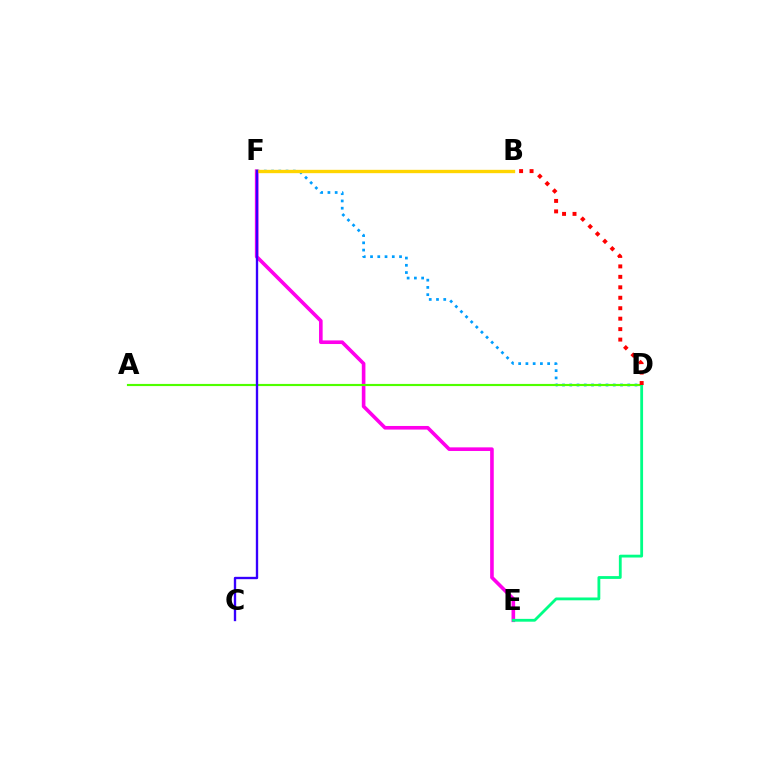{('E', 'F'): [{'color': '#ff00ed', 'line_style': 'solid', 'thickness': 2.6}], ('D', 'F'): [{'color': '#009eff', 'line_style': 'dotted', 'thickness': 1.97}], ('A', 'D'): [{'color': '#4fff00', 'line_style': 'solid', 'thickness': 1.55}], ('D', 'E'): [{'color': '#00ff86', 'line_style': 'solid', 'thickness': 2.03}], ('B', 'D'): [{'color': '#ff0000', 'line_style': 'dotted', 'thickness': 2.84}], ('B', 'F'): [{'color': '#ffd500', 'line_style': 'solid', 'thickness': 2.42}], ('C', 'F'): [{'color': '#3700ff', 'line_style': 'solid', 'thickness': 1.7}]}